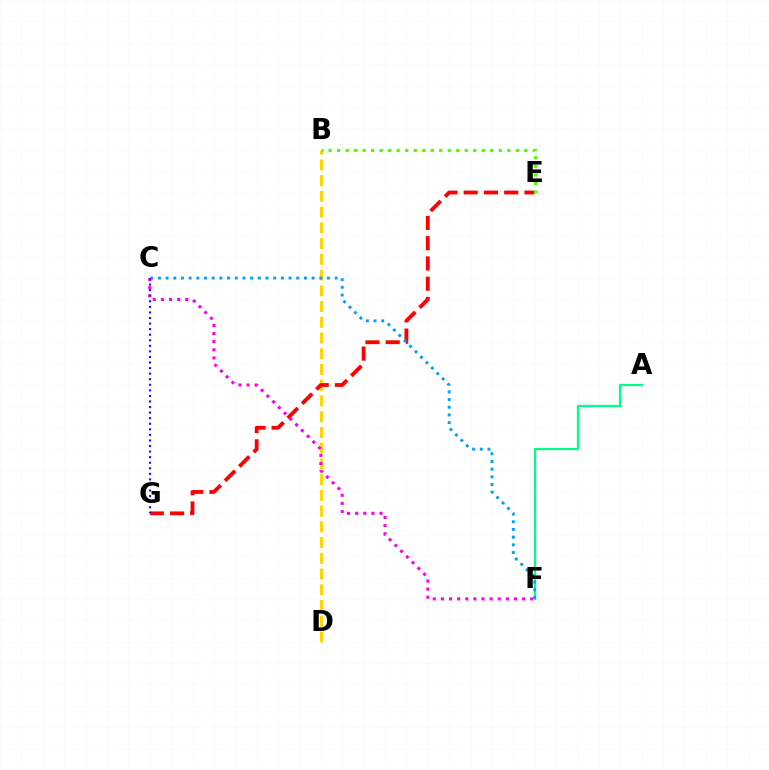{('B', 'D'): [{'color': '#ffd500', 'line_style': 'dashed', 'thickness': 2.14}], ('E', 'G'): [{'color': '#ff0000', 'line_style': 'dashed', 'thickness': 2.75}], ('B', 'E'): [{'color': '#4fff00', 'line_style': 'dotted', 'thickness': 2.31}], ('A', 'F'): [{'color': '#00ff86', 'line_style': 'solid', 'thickness': 1.64}], ('C', 'F'): [{'color': '#009eff', 'line_style': 'dotted', 'thickness': 2.09}, {'color': '#ff00ed', 'line_style': 'dotted', 'thickness': 2.21}], ('C', 'G'): [{'color': '#3700ff', 'line_style': 'dotted', 'thickness': 1.51}]}